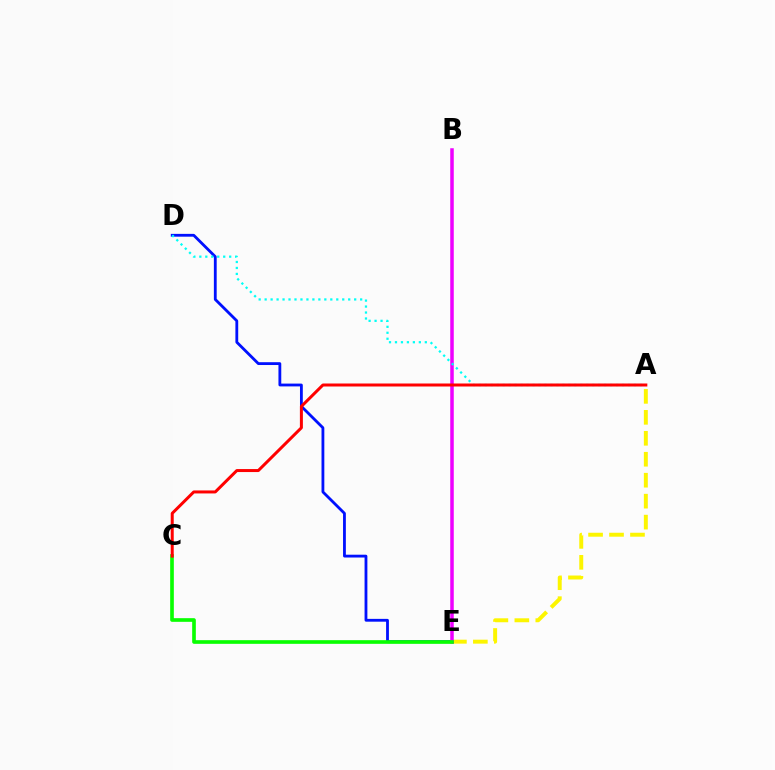{('A', 'E'): [{'color': '#fcf500', 'line_style': 'dashed', 'thickness': 2.85}], ('D', 'E'): [{'color': '#0010ff', 'line_style': 'solid', 'thickness': 2.03}], ('B', 'E'): [{'color': '#ee00ff', 'line_style': 'solid', 'thickness': 2.53}], ('C', 'E'): [{'color': '#08ff00', 'line_style': 'solid', 'thickness': 2.63}], ('A', 'D'): [{'color': '#00fff6', 'line_style': 'dotted', 'thickness': 1.62}], ('A', 'C'): [{'color': '#ff0000', 'line_style': 'solid', 'thickness': 2.16}]}